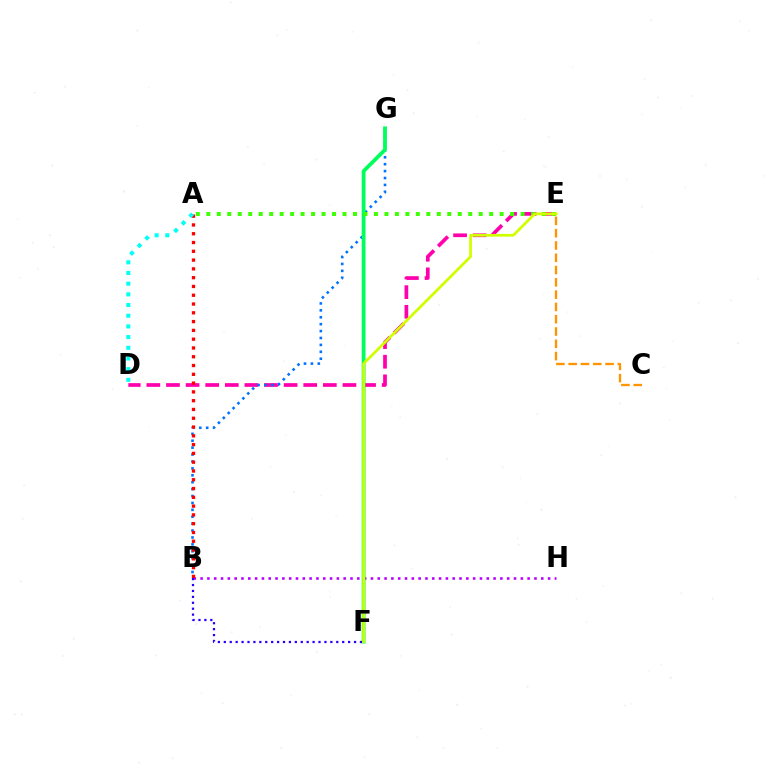{('D', 'E'): [{'color': '#ff00ac', 'line_style': 'dashed', 'thickness': 2.66}], ('B', 'G'): [{'color': '#0074ff', 'line_style': 'dotted', 'thickness': 1.88}], ('B', 'H'): [{'color': '#b900ff', 'line_style': 'dotted', 'thickness': 1.85}], ('F', 'G'): [{'color': '#00ff5c', 'line_style': 'solid', 'thickness': 2.73}], ('A', 'B'): [{'color': '#ff0000', 'line_style': 'dotted', 'thickness': 2.39}], ('A', 'E'): [{'color': '#3dff00', 'line_style': 'dotted', 'thickness': 2.85}], ('C', 'E'): [{'color': '#ff9400', 'line_style': 'dashed', 'thickness': 1.67}], ('A', 'D'): [{'color': '#00fff6', 'line_style': 'dotted', 'thickness': 2.9}], ('B', 'F'): [{'color': '#2500ff', 'line_style': 'dotted', 'thickness': 1.61}], ('E', 'F'): [{'color': '#d1ff00', 'line_style': 'solid', 'thickness': 1.98}]}